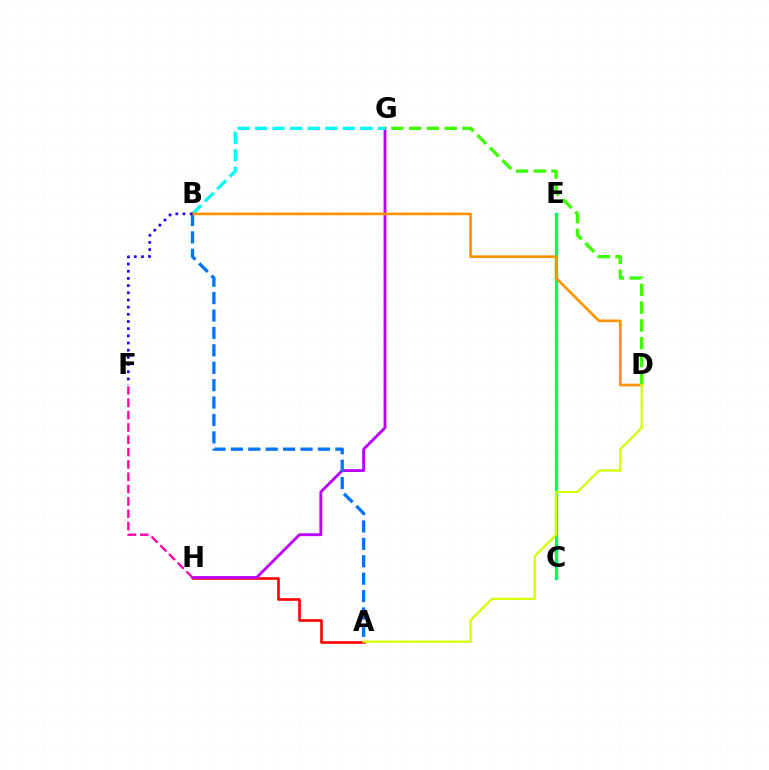{('C', 'E'): [{'color': '#00ff5c', 'line_style': 'solid', 'thickness': 2.45}], ('A', 'H'): [{'color': '#ff0000', 'line_style': 'solid', 'thickness': 1.87}], ('G', 'H'): [{'color': '#b900ff', 'line_style': 'solid', 'thickness': 2.05}], ('A', 'B'): [{'color': '#0074ff', 'line_style': 'dashed', 'thickness': 2.36}], ('B', 'G'): [{'color': '#00fff6', 'line_style': 'dashed', 'thickness': 2.39}], ('B', 'D'): [{'color': '#ff9400', 'line_style': 'solid', 'thickness': 1.93}], ('F', 'H'): [{'color': '#ff00ac', 'line_style': 'dashed', 'thickness': 1.67}], ('D', 'G'): [{'color': '#3dff00', 'line_style': 'dashed', 'thickness': 2.42}], ('B', 'F'): [{'color': '#2500ff', 'line_style': 'dotted', 'thickness': 1.95}], ('A', 'D'): [{'color': '#d1ff00', 'line_style': 'solid', 'thickness': 1.59}]}